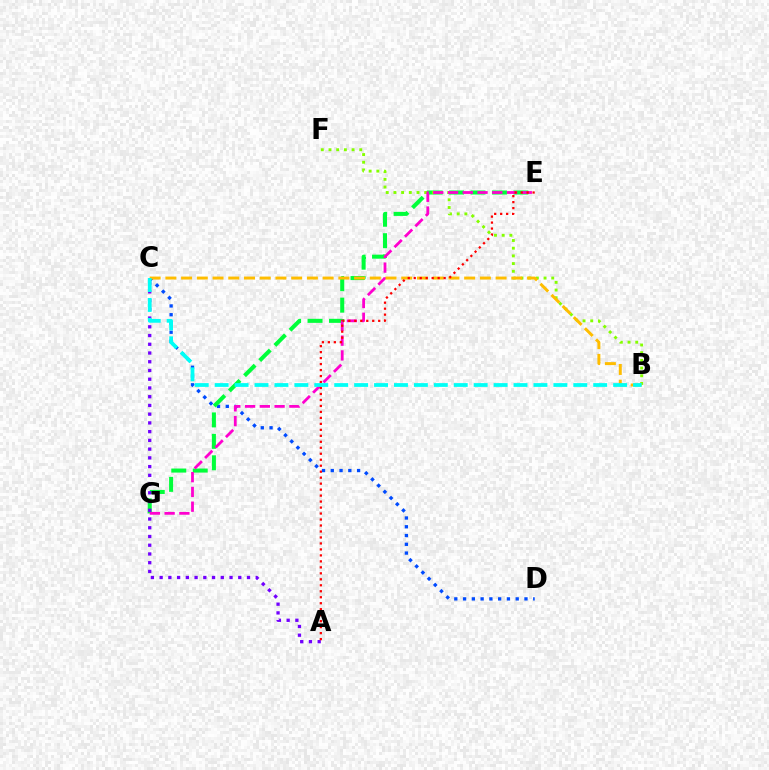{('C', 'D'): [{'color': '#004bff', 'line_style': 'dotted', 'thickness': 2.38}], ('E', 'G'): [{'color': '#00ff39', 'line_style': 'dashed', 'thickness': 2.91}, {'color': '#ff00cf', 'line_style': 'dashed', 'thickness': 2.0}], ('B', 'F'): [{'color': '#84ff00', 'line_style': 'dotted', 'thickness': 2.09}], ('A', 'C'): [{'color': '#7200ff', 'line_style': 'dotted', 'thickness': 2.37}], ('B', 'C'): [{'color': '#ffbd00', 'line_style': 'dashed', 'thickness': 2.14}, {'color': '#00fff6', 'line_style': 'dashed', 'thickness': 2.71}], ('A', 'E'): [{'color': '#ff0000', 'line_style': 'dotted', 'thickness': 1.62}]}